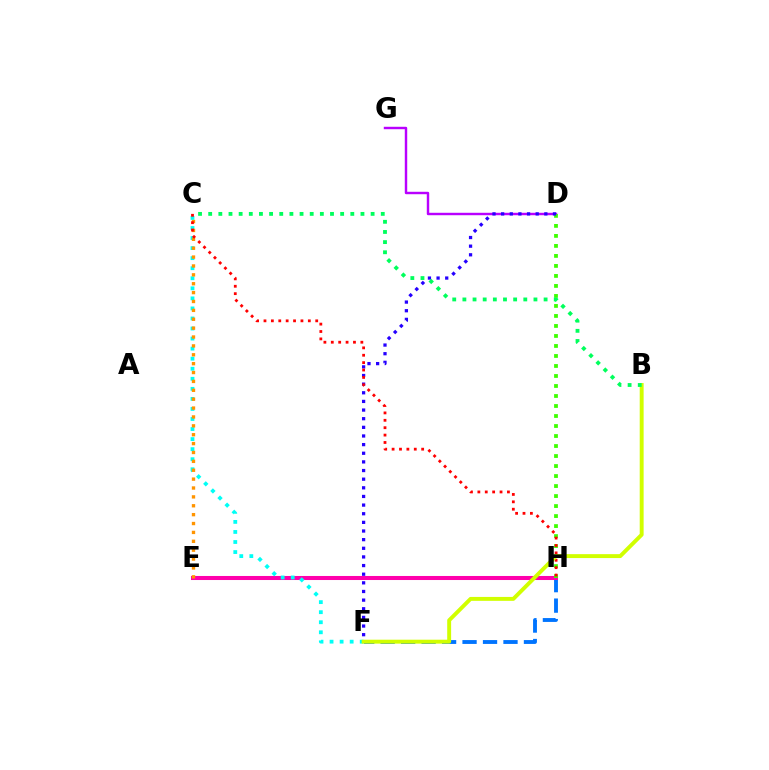{('F', 'H'): [{'color': '#0074ff', 'line_style': 'dashed', 'thickness': 2.78}], ('D', 'G'): [{'color': '#b900ff', 'line_style': 'solid', 'thickness': 1.75}], ('E', 'H'): [{'color': '#ff00ac', 'line_style': 'solid', 'thickness': 2.92}], ('C', 'F'): [{'color': '#00fff6', 'line_style': 'dotted', 'thickness': 2.73}], ('D', 'H'): [{'color': '#3dff00', 'line_style': 'dotted', 'thickness': 2.72}], ('D', 'F'): [{'color': '#2500ff', 'line_style': 'dotted', 'thickness': 2.35}], ('C', 'E'): [{'color': '#ff9400', 'line_style': 'dotted', 'thickness': 2.41}], ('C', 'H'): [{'color': '#ff0000', 'line_style': 'dotted', 'thickness': 2.01}], ('B', 'F'): [{'color': '#d1ff00', 'line_style': 'solid', 'thickness': 2.82}], ('B', 'C'): [{'color': '#00ff5c', 'line_style': 'dotted', 'thickness': 2.76}]}